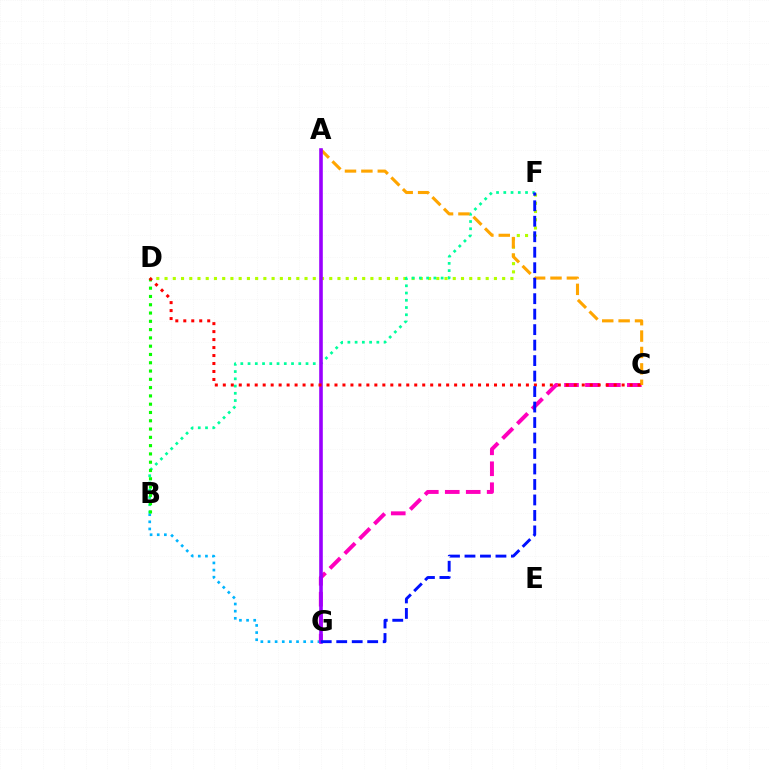{('D', 'F'): [{'color': '#b3ff00', 'line_style': 'dotted', 'thickness': 2.24}], ('B', 'G'): [{'color': '#00b5ff', 'line_style': 'dotted', 'thickness': 1.94}], ('B', 'F'): [{'color': '#00ff9d', 'line_style': 'dotted', 'thickness': 1.97}], ('C', 'G'): [{'color': '#ff00bd', 'line_style': 'dashed', 'thickness': 2.85}], ('B', 'D'): [{'color': '#08ff00', 'line_style': 'dotted', 'thickness': 2.25}], ('A', 'C'): [{'color': '#ffa500', 'line_style': 'dashed', 'thickness': 2.23}], ('A', 'G'): [{'color': '#9b00ff', 'line_style': 'solid', 'thickness': 2.59}], ('C', 'D'): [{'color': '#ff0000', 'line_style': 'dotted', 'thickness': 2.17}], ('F', 'G'): [{'color': '#0010ff', 'line_style': 'dashed', 'thickness': 2.1}]}